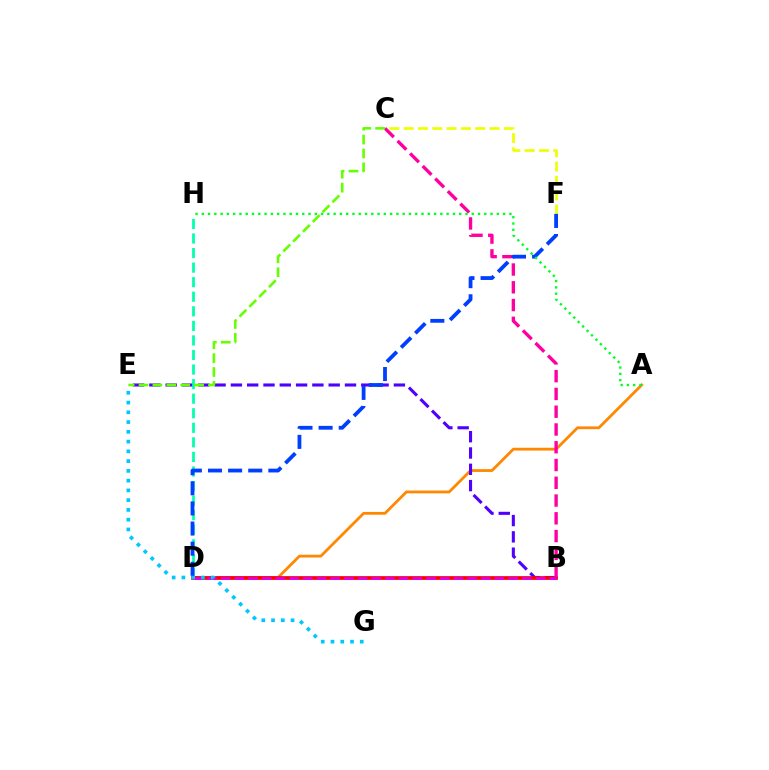{('C', 'F'): [{'color': '#eeff00', 'line_style': 'dashed', 'thickness': 1.94}], ('A', 'D'): [{'color': '#ff8800', 'line_style': 'solid', 'thickness': 2.0}], ('B', 'E'): [{'color': '#4f00ff', 'line_style': 'dashed', 'thickness': 2.21}], ('D', 'H'): [{'color': '#00ffaf', 'line_style': 'dashed', 'thickness': 1.98}], ('B', 'D'): [{'color': '#ff0000', 'line_style': 'solid', 'thickness': 2.68}, {'color': '#d600ff', 'line_style': 'dashed', 'thickness': 1.86}], ('B', 'C'): [{'color': '#ff00a0', 'line_style': 'dashed', 'thickness': 2.41}], ('C', 'E'): [{'color': '#66ff00', 'line_style': 'dashed', 'thickness': 1.89}], ('E', 'G'): [{'color': '#00c7ff', 'line_style': 'dotted', 'thickness': 2.65}], ('D', 'F'): [{'color': '#003fff', 'line_style': 'dashed', 'thickness': 2.73}], ('A', 'H'): [{'color': '#00ff27', 'line_style': 'dotted', 'thickness': 1.71}]}